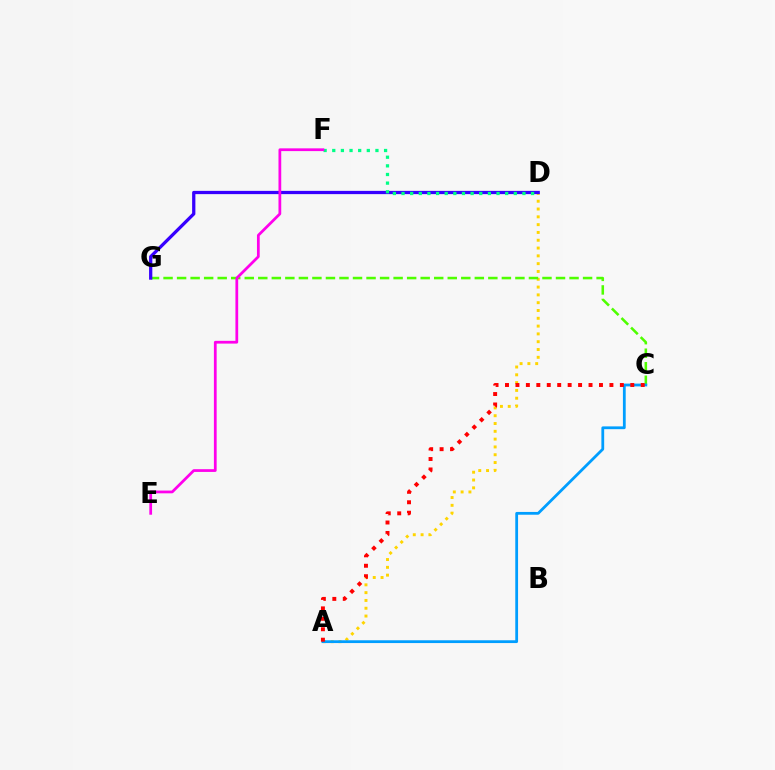{('A', 'D'): [{'color': '#ffd500', 'line_style': 'dotted', 'thickness': 2.12}], ('C', 'G'): [{'color': '#4fff00', 'line_style': 'dashed', 'thickness': 1.84}], ('A', 'C'): [{'color': '#009eff', 'line_style': 'solid', 'thickness': 2.01}, {'color': '#ff0000', 'line_style': 'dotted', 'thickness': 2.84}], ('D', 'G'): [{'color': '#3700ff', 'line_style': 'solid', 'thickness': 2.35}], ('D', 'F'): [{'color': '#00ff86', 'line_style': 'dotted', 'thickness': 2.35}], ('E', 'F'): [{'color': '#ff00ed', 'line_style': 'solid', 'thickness': 1.98}]}